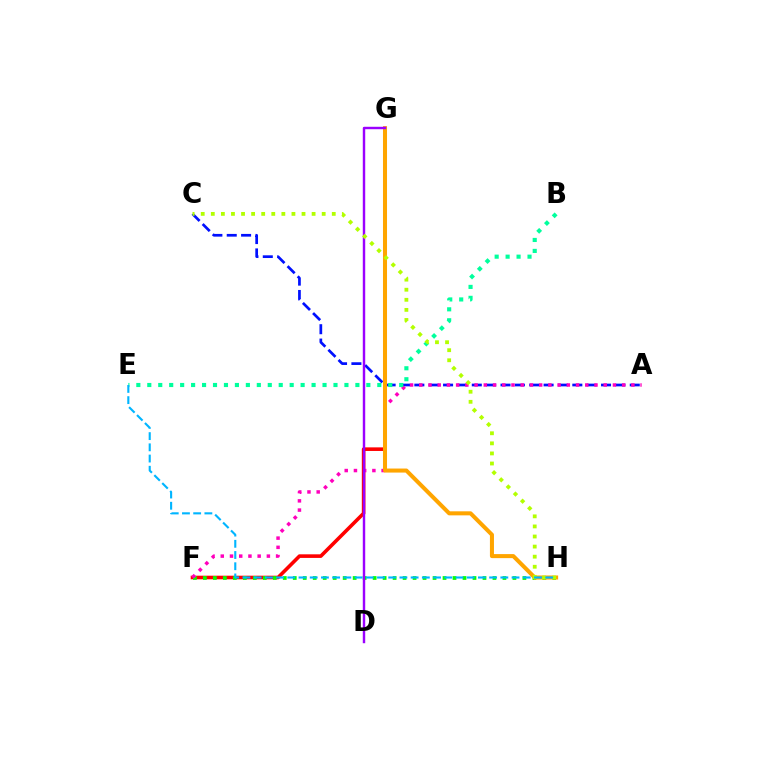{('F', 'G'): [{'color': '#ff0000', 'line_style': 'solid', 'thickness': 2.59}], ('A', 'C'): [{'color': '#0010ff', 'line_style': 'dashed', 'thickness': 1.95}], ('F', 'H'): [{'color': '#08ff00', 'line_style': 'dotted', 'thickness': 2.71}], ('A', 'F'): [{'color': '#ff00bd', 'line_style': 'dotted', 'thickness': 2.51}], ('G', 'H'): [{'color': '#ffa500', 'line_style': 'solid', 'thickness': 2.91}], ('D', 'G'): [{'color': '#9b00ff', 'line_style': 'solid', 'thickness': 1.75}], ('B', 'E'): [{'color': '#00ff9d', 'line_style': 'dotted', 'thickness': 2.98}], ('C', 'H'): [{'color': '#b3ff00', 'line_style': 'dotted', 'thickness': 2.74}], ('E', 'H'): [{'color': '#00b5ff', 'line_style': 'dashed', 'thickness': 1.52}]}